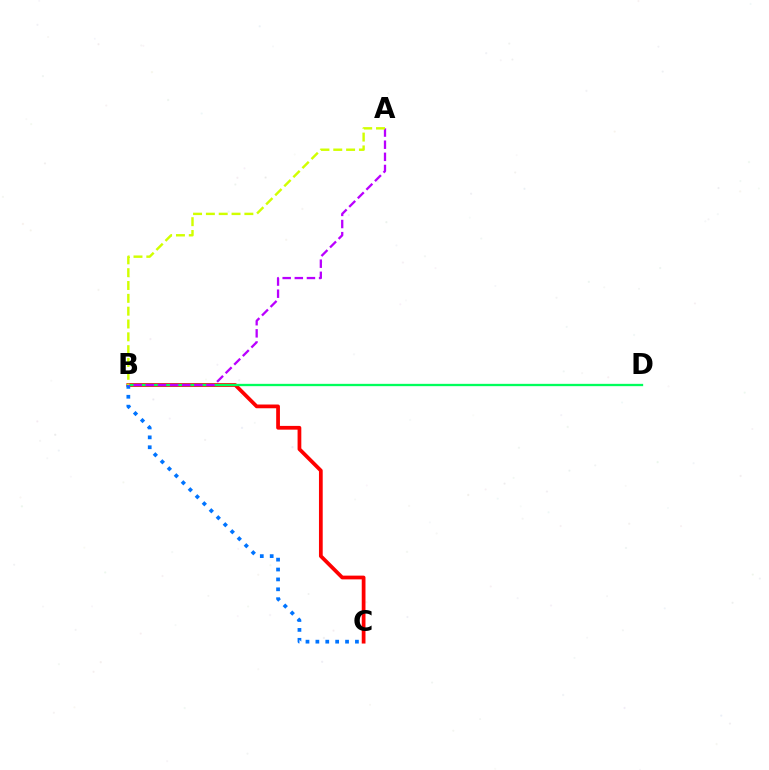{('B', 'C'): [{'color': '#ff0000', 'line_style': 'solid', 'thickness': 2.7}, {'color': '#0074ff', 'line_style': 'dotted', 'thickness': 2.69}], ('B', 'D'): [{'color': '#00ff5c', 'line_style': 'solid', 'thickness': 1.67}], ('A', 'B'): [{'color': '#b900ff', 'line_style': 'dashed', 'thickness': 1.65}, {'color': '#d1ff00', 'line_style': 'dashed', 'thickness': 1.74}]}